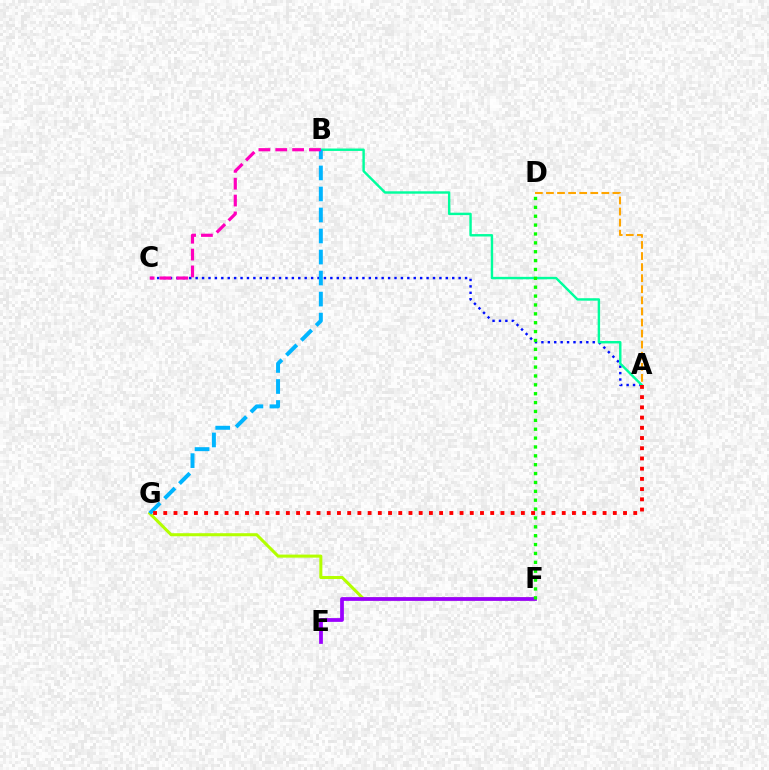{('F', 'G'): [{'color': '#b3ff00', 'line_style': 'solid', 'thickness': 2.19}], ('A', 'C'): [{'color': '#0010ff', 'line_style': 'dotted', 'thickness': 1.74}], ('E', 'F'): [{'color': '#9b00ff', 'line_style': 'solid', 'thickness': 2.71}], ('A', 'B'): [{'color': '#00ff9d', 'line_style': 'solid', 'thickness': 1.74}], ('B', 'G'): [{'color': '#00b5ff', 'line_style': 'dashed', 'thickness': 2.86}], ('D', 'F'): [{'color': '#08ff00', 'line_style': 'dotted', 'thickness': 2.41}], ('A', 'D'): [{'color': '#ffa500', 'line_style': 'dashed', 'thickness': 1.5}], ('B', 'C'): [{'color': '#ff00bd', 'line_style': 'dashed', 'thickness': 2.29}], ('A', 'G'): [{'color': '#ff0000', 'line_style': 'dotted', 'thickness': 2.78}]}